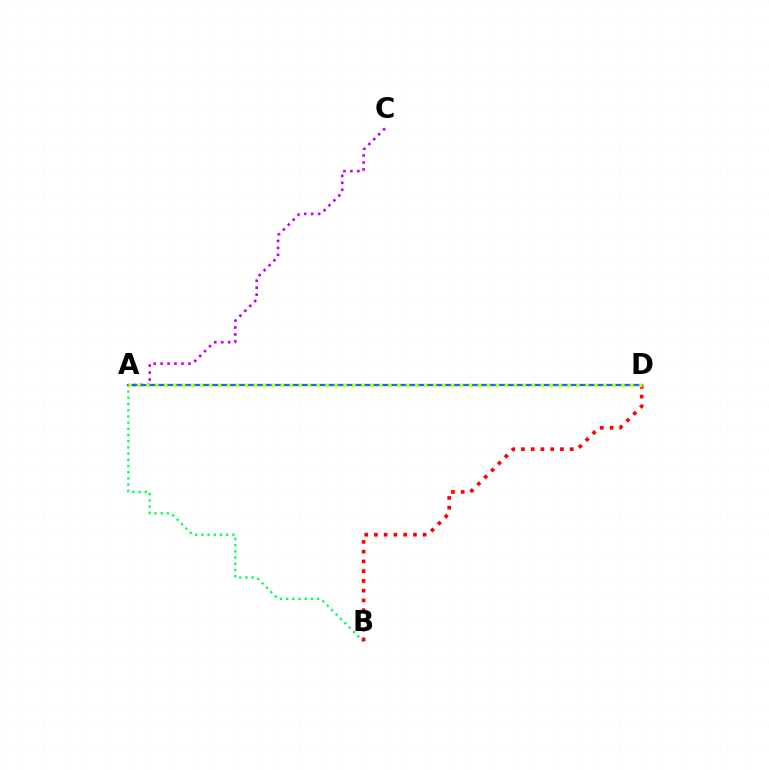{('A', 'C'): [{'color': '#b900ff', 'line_style': 'dotted', 'thickness': 1.89}], ('A', 'B'): [{'color': '#00ff5c', 'line_style': 'dotted', 'thickness': 1.68}], ('A', 'D'): [{'color': '#0074ff', 'line_style': 'solid', 'thickness': 1.62}, {'color': '#d1ff00', 'line_style': 'dotted', 'thickness': 2.44}], ('B', 'D'): [{'color': '#ff0000', 'line_style': 'dotted', 'thickness': 2.65}]}